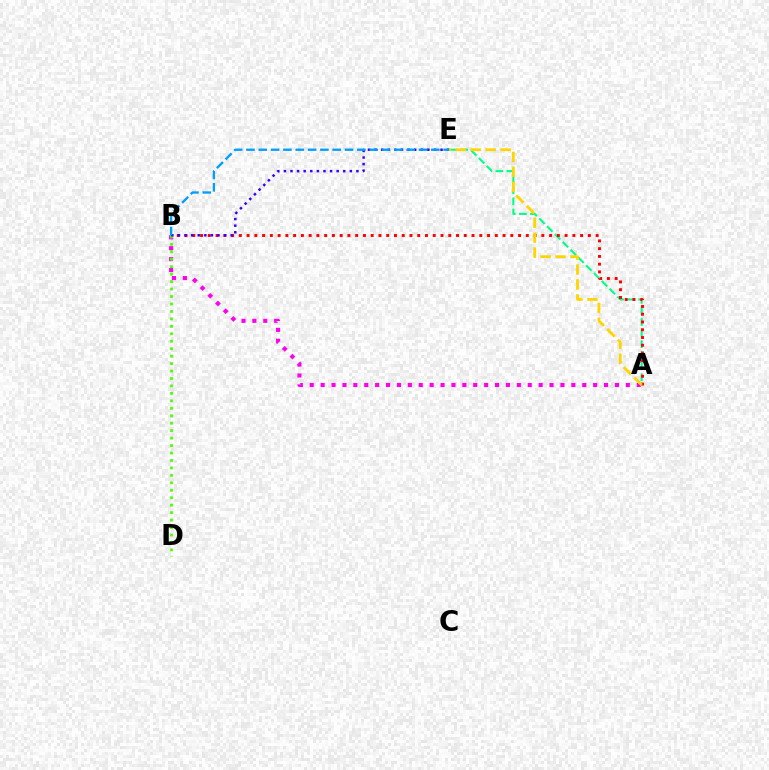{('A', 'E'): [{'color': '#00ff86', 'line_style': 'dashed', 'thickness': 1.5}, {'color': '#ffd500', 'line_style': 'dashed', 'thickness': 2.03}], ('A', 'B'): [{'color': '#ff00ed', 'line_style': 'dotted', 'thickness': 2.96}, {'color': '#ff0000', 'line_style': 'dotted', 'thickness': 2.11}], ('B', 'D'): [{'color': '#4fff00', 'line_style': 'dotted', 'thickness': 2.02}], ('B', 'E'): [{'color': '#3700ff', 'line_style': 'dotted', 'thickness': 1.79}, {'color': '#009eff', 'line_style': 'dashed', 'thickness': 1.67}]}